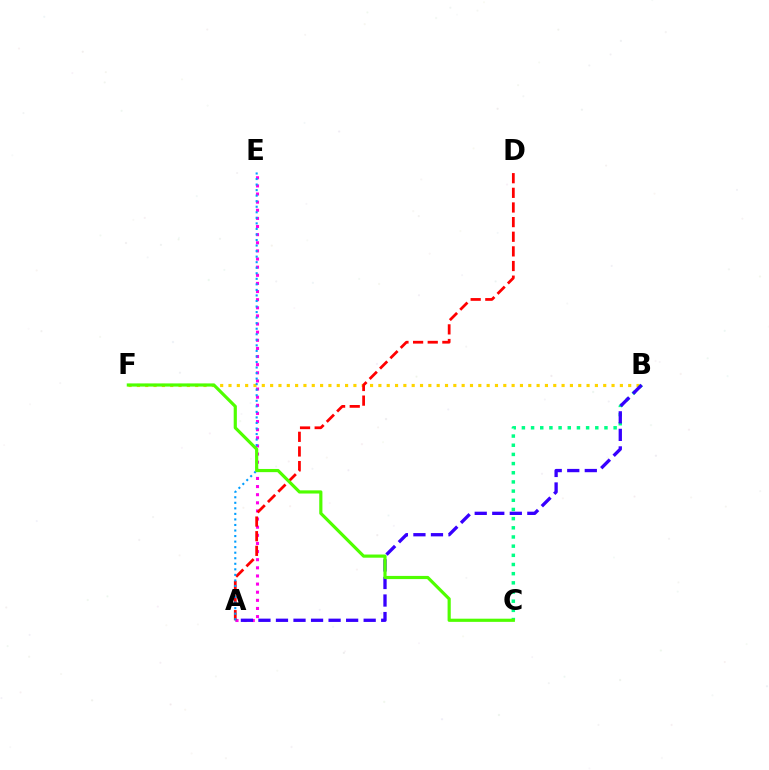{('A', 'E'): [{'color': '#ff00ed', 'line_style': 'dotted', 'thickness': 2.21}, {'color': '#009eff', 'line_style': 'dotted', 'thickness': 1.51}], ('B', 'F'): [{'color': '#ffd500', 'line_style': 'dotted', 'thickness': 2.26}], ('B', 'C'): [{'color': '#00ff86', 'line_style': 'dotted', 'thickness': 2.49}], ('A', 'D'): [{'color': '#ff0000', 'line_style': 'dashed', 'thickness': 1.99}], ('A', 'B'): [{'color': '#3700ff', 'line_style': 'dashed', 'thickness': 2.38}], ('C', 'F'): [{'color': '#4fff00', 'line_style': 'solid', 'thickness': 2.28}]}